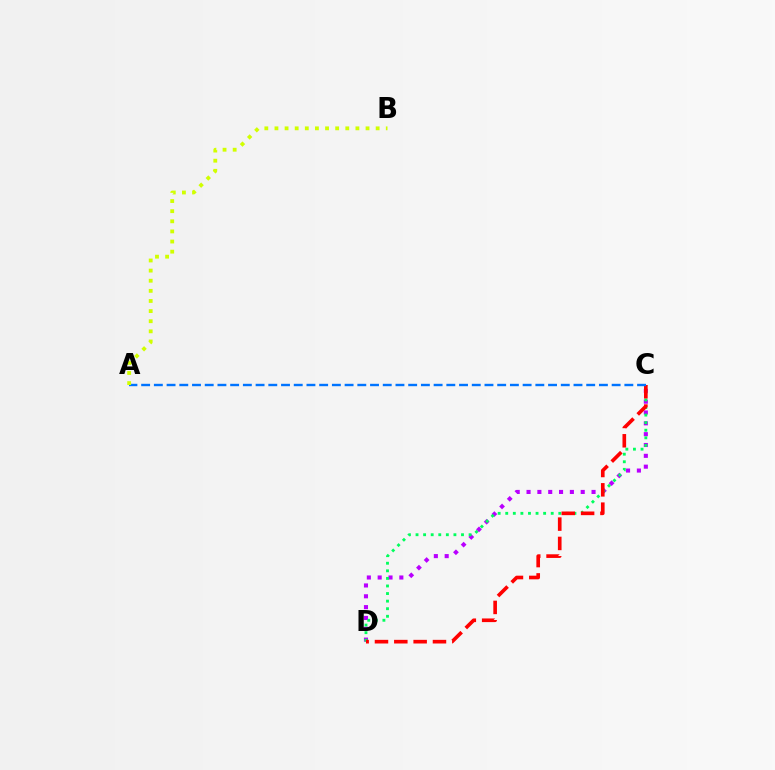{('C', 'D'): [{'color': '#b900ff', 'line_style': 'dotted', 'thickness': 2.94}, {'color': '#00ff5c', 'line_style': 'dotted', 'thickness': 2.06}, {'color': '#ff0000', 'line_style': 'dashed', 'thickness': 2.63}], ('A', 'C'): [{'color': '#0074ff', 'line_style': 'dashed', 'thickness': 1.73}], ('A', 'B'): [{'color': '#d1ff00', 'line_style': 'dotted', 'thickness': 2.75}]}